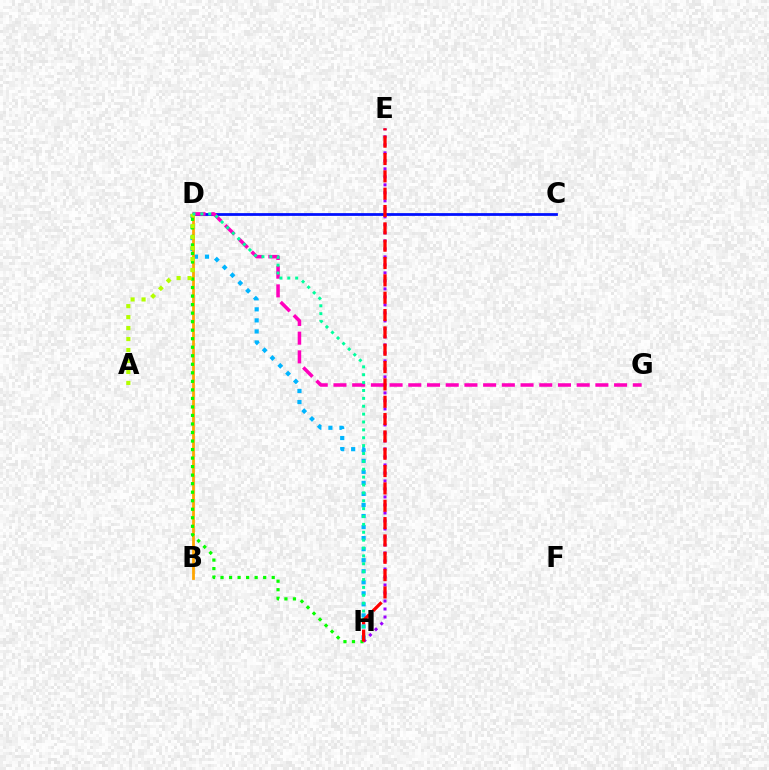{('C', 'D'): [{'color': '#0010ff', 'line_style': 'solid', 'thickness': 1.99}], ('D', 'H'): [{'color': '#00b5ff', 'line_style': 'dotted', 'thickness': 3.0}, {'color': '#08ff00', 'line_style': 'dotted', 'thickness': 2.32}, {'color': '#00ff9d', 'line_style': 'dotted', 'thickness': 2.14}], ('D', 'G'): [{'color': '#ff00bd', 'line_style': 'dashed', 'thickness': 2.54}], ('B', 'D'): [{'color': '#ffa500', 'line_style': 'solid', 'thickness': 1.99}], ('A', 'D'): [{'color': '#b3ff00', 'line_style': 'dotted', 'thickness': 2.98}], ('E', 'H'): [{'color': '#9b00ff', 'line_style': 'dotted', 'thickness': 2.17}, {'color': '#ff0000', 'line_style': 'dashed', 'thickness': 2.36}]}